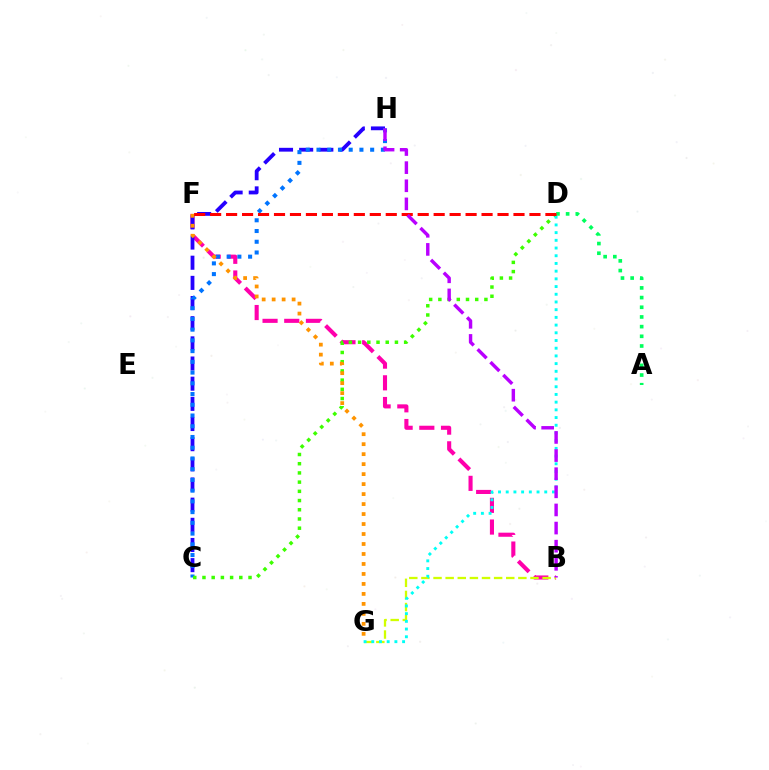{('B', 'F'): [{'color': '#ff00ac', 'line_style': 'dashed', 'thickness': 2.95}], ('C', 'H'): [{'color': '#2500ff', 'line_style': 'dashed', 'thickness': 2.74}, {'color': '#0074ff', 'line_style': 'dotted', 'thickness': 2.92}], ('C', 'D'): [{'color': '#3dff00', 'line_style': 'dotted', 'thickness': 2.5}], ('B', 'G'): [{'color': '#d1ff00', 'line_style': 'dashed', 'thickness': 1.65}], ('F', 'G'): [{'color': '#ff9400', 'line_style': 'dotted', 'thickness': 2.71}], ('D', 'G'): [{'color': '#00fff6', 'line_style': 'dotted', 'thickness': 2.09}], ('A', 'D'): [{'color': '#00ff5c', 'line_style': 'dotted', 'thickness': 2.63}], ('D', 'F'): [{'color': '#ff0000', 'line_style': 'dashed', 'thickness': 2.17}], ('B', 'H'): [{'color': '#b900ff', 'line_style': 'dashed', 'thickness': 2.46}]}